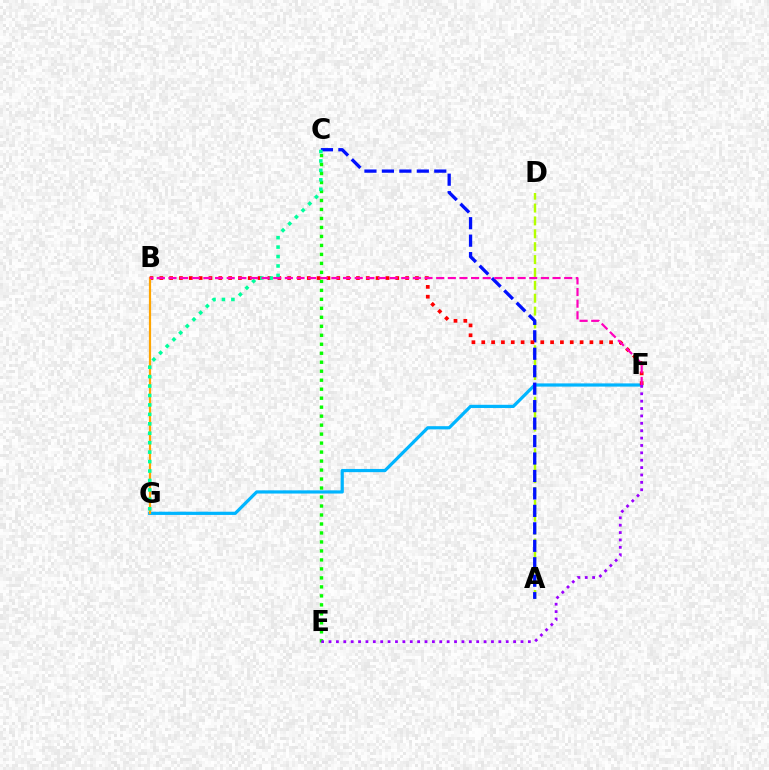{('A', 'D'): [{'color': '#b3ff00', 'line_style': 'dashed', 'thickness': 1.75}], ('F', 'G'): [{'color': '#00b5ff', 'line_style': 'solid', 'thickness': 2.3}], ('C', 'E'): [{'color': '#08ff00', 'line_style': 'dotted', 'thickness': 2.44}], ('E', 'F'): [{'color': '#9b00ff', 'line_style': 'dotted', 'thickness': 2.01}], ('A', 'C'): [{'color': '#0010ff', 'line_style': 'dashed', 'thickness': 2.37}], ('B', 'F'): [{'color': '#ff0000', 'line_style': 'dotted', 'thickness': 2.67}, {'color': '#ff00bd', 'line_style': 'dashed', 'thickness': 1.58}], ('B', 'G'): [{'color': '#ffa500', 'line_style': 'solid', 'thickness': 1.59}], ('C', 'G'): [{'color': '#00ff9d', 'line_style': 'dotted', 'thickness': 2.57}]}